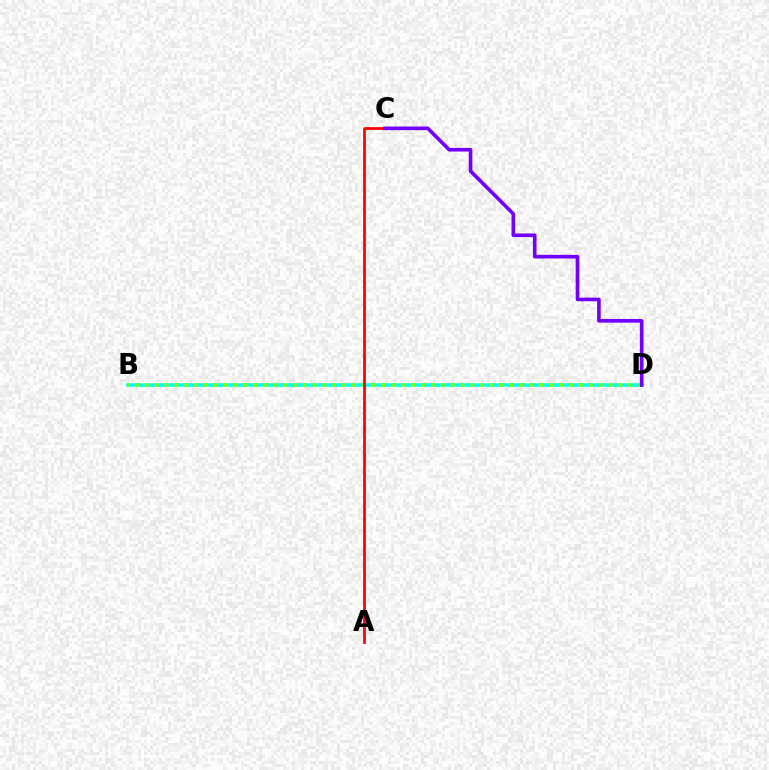{('B', 'D'): [{'color': '#00fff6', 'line_style': 'solid', 'thickness': 2.56}, {'color': '#84ff00', 'line_style': 'dotted', 'thickness': 2.68}], ('A', 'C'): [{'color': '#ff0000', 'line_style': 'solid', 'thickness': 1.97}], ('C', 'D'): [{'color': '#7200ff', 'line_style': 'solid', 'thickness': 2.61}]}